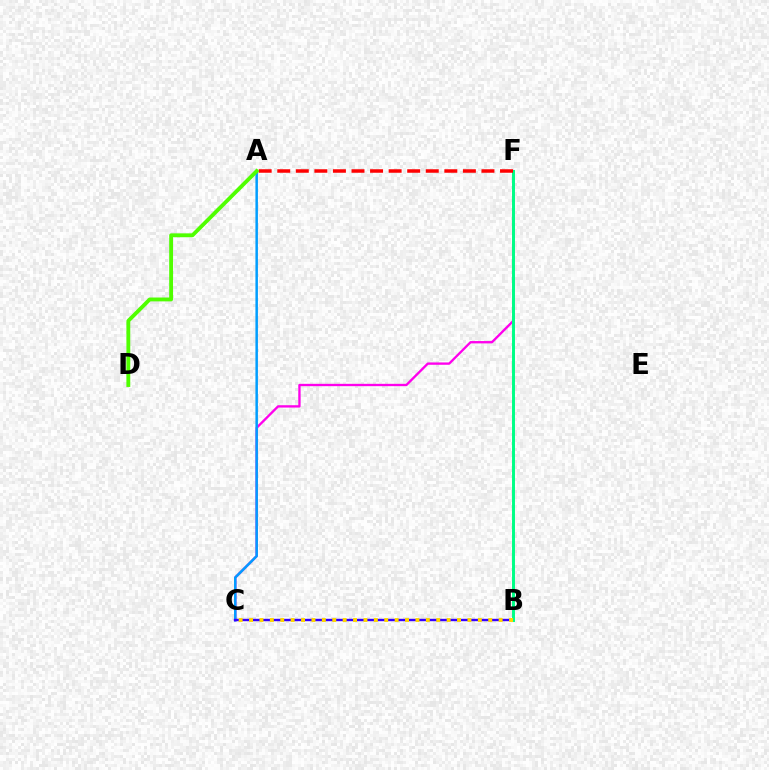{('C', 'F'): [{'color': '#ff00ed', 'line_style': 'solid', 'thickness': 1.68}], ('A', 'C'): [{'color': '#009eff', 'line_style': 'solid', 'thickness': 1.8}], ('B', 'C'): [{'color': '#3700ff', 'line_style': 'solid', 'thickness': 1.72}, {'color': '#ffd500', 'line_style': 'dotted', 'thickness': 2.83}], ('B', 'F'): [{'color': '#00ff86', 'line_style': 'solid', 'thickness': 2.12}], ('A', 'F'): [{'color': '#ff0000', 'line_style': 'dashed', 'thickness': 2.52}], ('A', 'D'): [{'color': '#4fff00', 'line_style': 'solid', 'thickness': 2.77}]}